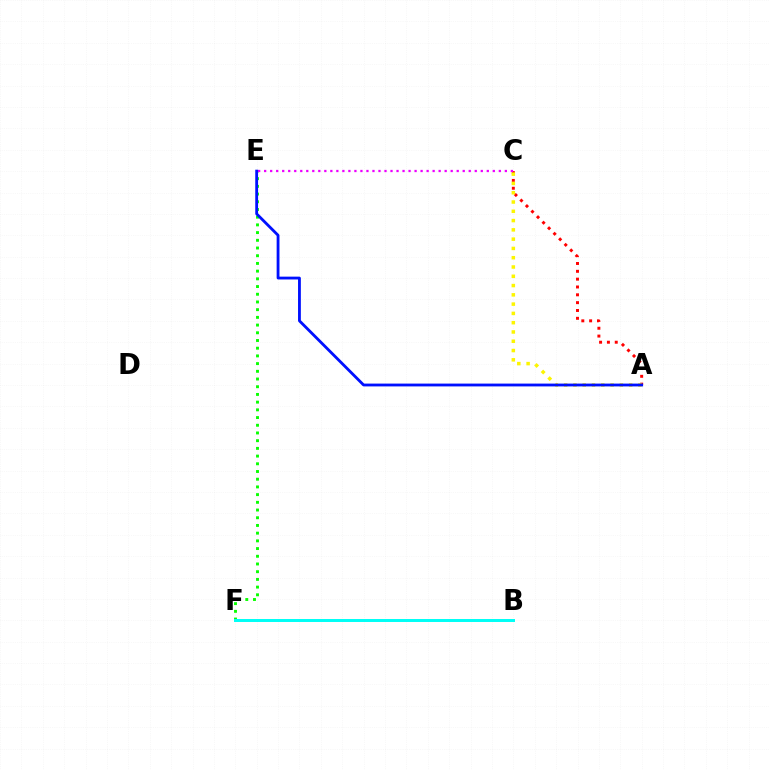{('A', 'C'): [{'color': '#ff0000', 'line_style': 'dotted', 'thickness': 2.13}, {'color': '#fcf500', 'line_style': 'dotted', 'thickness': 2.52}], ('E', 'F'): [{'color': '#08ff00', 'line_style': 'dotted', 'thickness': 2.09}], ('B', 'F'): [{'color': '#00fff6', 'line_style': 'solid', 'thickness': 2.15}], ('C', 'E'): [{'color': '#ee00ff', 'line_style': 'dotted', 'thickness': 1.63}], ('A', 'E'): [{'color': '#0010ff', 'line_style': 'solid', 'thickness': 2.03}]}